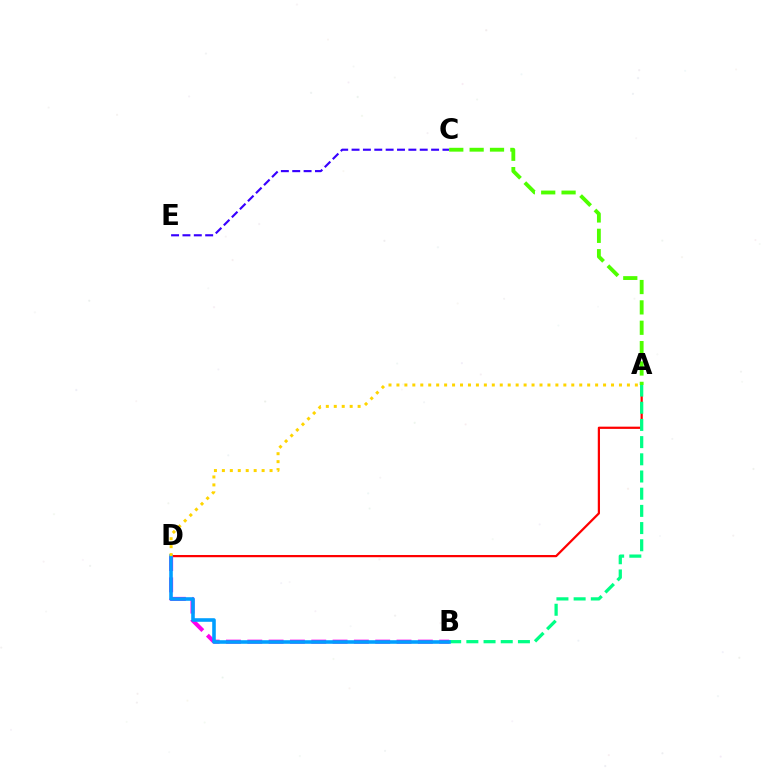{('A', 'D'): [{'color': '#ff0000', 'line_style': 'solid', 'thickness': 1.61}, {'color': '#ffd500', 'line_style': 'dotted', 'thickness': 2.16}], ('A', 'B'): [{'color': '#00ff86', 'line_style': 'dashed', 'thickness': 2.34}], ('B', 'D'): [{'color': '#ff00ed', 'line_style': 'dashed', 'thickness': 2.9}, {'color': '#009eff', 'line_style': 'solid', 'thickness': 2.58}], ('C', 'E'): [{'color': '#3700ff', 'line_style': 'dashed', 'thickness': 1.54}], ('A', 'C'): [{'color': '#4fff00', 'line_style': 'dashed', 'thickness': 2.77}]}